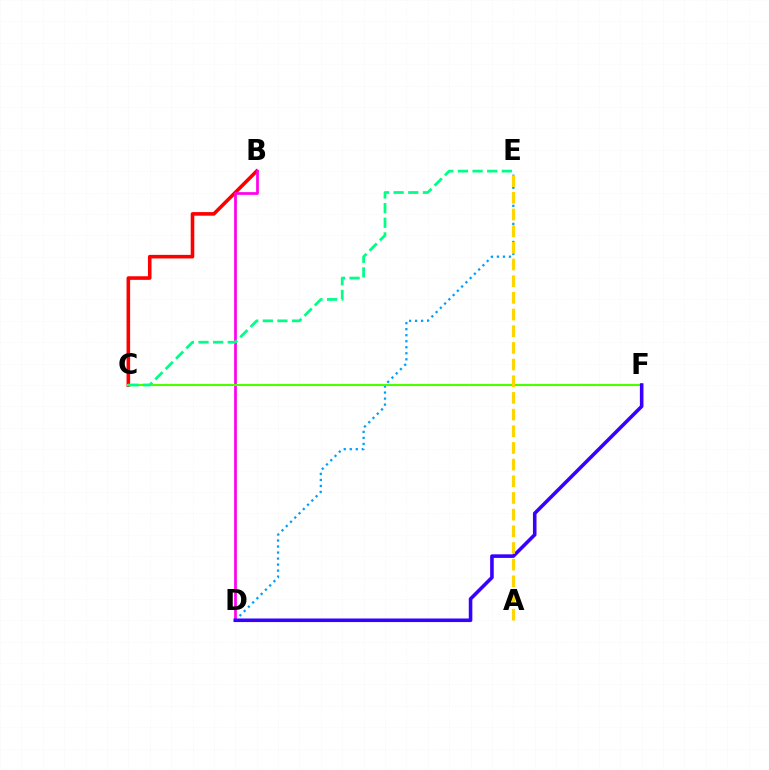{('B', 'C'): [{'color': '#ff0000', 'line_style': 'solid', 'thickness': 2.58}], ('D', 'E'): [{'color': '#009eff', 'line_style': 'dotted', 'thickness': 1.64}], ('B', 'D'): [{'color': '#ff00ed', 'line_style': 'solid', 'thickness': 1.96}], ('C', 'F'): [{'color': '#4fff00', 'line_style': 'solid', 'thickness': 1.53}], ('C', 'E'): [{'color': '#00ff86', 'line_style': 'dashed', 'thickness': 1.99}], ('D', 'F'): [{'color': '#3700ff', 'line_style': 'solid', 'thickness': 2.57}], ('A', 'E'): [{'color': '#ffd500', 'line_style': 'dashed', 'thickness': 2.27}]}